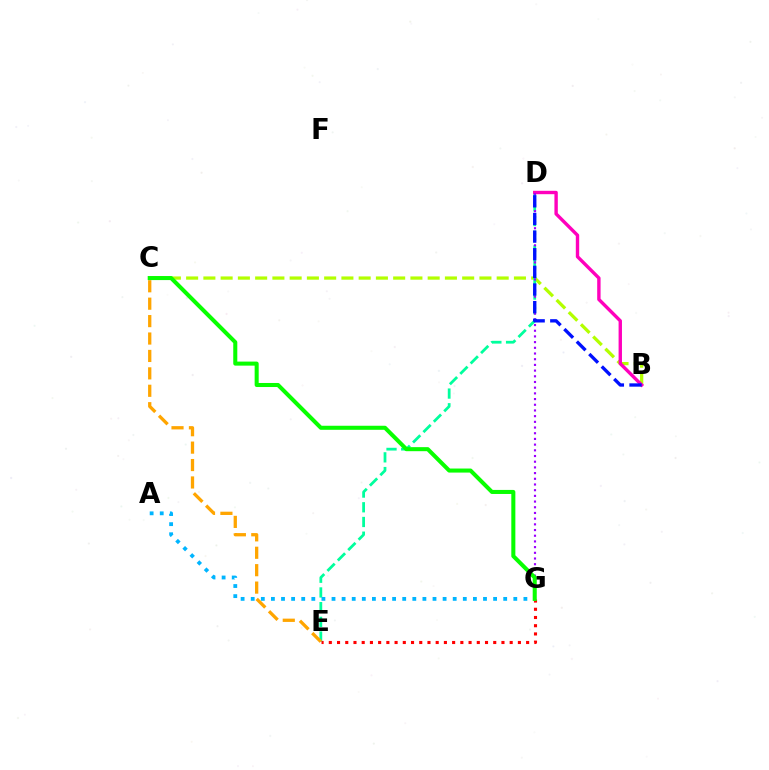{('B', 'C'): [{'color': '#b3ff00', 'line_style': 'dashed', 'thickness': 2.34}], ('D', 'E'): [{'color': '#00ff9d', 'line_style': 'dashed', 'thickness': 2.0}], ('B', 'D'): [{'color': '#ff00bd', 'line_style': 'solid', 'thickness': 2.44}, {'color': '#0010ff', 'line_style': 'dashed', 'thickness': 2.4}], ('D', 'G'): [{'color': '#9b00ff', 'line_style': 'dotted', 'thickness': 1.55}], ('E', 'G'): [{'color': '#ff0000', 'line_style': 'dotted', 'thickness': 2.23}], ('A', 'G'): [{'color': '#00b5ff', 'line_style': 'dotted', 'thickness': 2.74}], ('C', 'E'): [{'color': '#ffa500', 'line_style': 'dashed', 'thickness': 2.37}], ('C', 'G'): [{'color': '#08ff00', 'line_style': 'solid', 'thickness': 2.91}]}